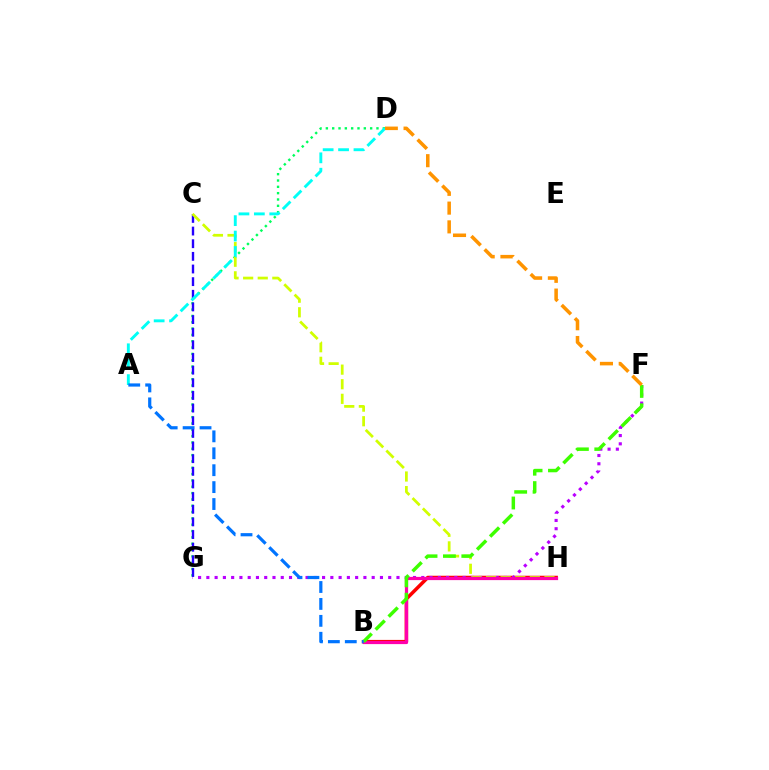{('B', 'H'): [{'color': '#ff0000', 'line_style': 'solid', 'thickness': 2.53}, {'color': '#ff00ac', 'line_style': 'solid', 'thickness': 2.32}], ('D', 'G'): [{'color': '#00ff5c', 'line_style': 'dotted', 'thickness': 1.72}], ('F', 'G'): [{'color': '#b900ff', 'line_style': 'dotted', 'thickness': 2.25}], ('C', 'G'): [{'color': '#2500ff', 'line_style': 'dashed', 'thickness': 1.72}], ('C', 'H'): [{'color': '#d1ff00', 'line_style': 'dashed', 'thickness': 1.98}], ('A', 'D'): [{'color': '#00fff6', 'line_style': 'dashed', 'thickness': 2.09}], ('B', 'F'): [{'color': '#3dff00', 'line_style': 'dashed', 'thickness': 2.5}], ('A', 'B'): [{'color': '#0074ff', 'line_style': 'dashed', 'thickness': 2.3}], ('D', 'F'): [{'color': '#ff9400', 'line_style': 'dashed', 'thickness': 2.55}]}